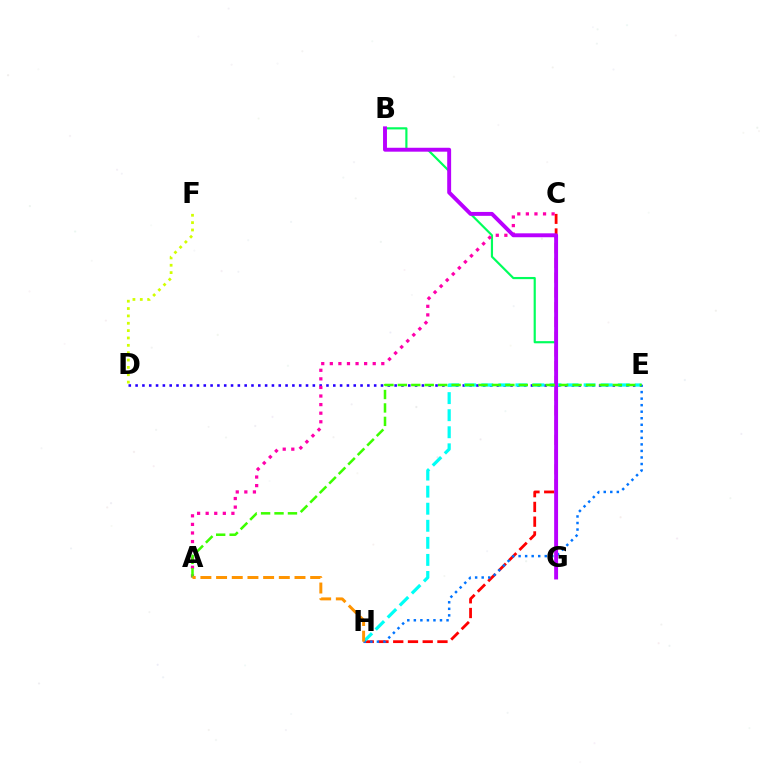{('D', 'E'): [{'color': '#2500ff', 'line_style': 'dotted', 'thickness': 1.85}], ('C', 'H'): [{'color': '#ff0000', 'line_style': 'dashed', 'thickness': 2.0}], ('D', 'F'): [{'color': '#d1ff00', 'line_style': 'dotted', 'thickness': 2.0}], ('B', 'G'): [{'color': '#00ff5c', 'line_style': 'solid', 'thickness': 1.56}, {'color': '#b900ff', 'line_style': 'solid', 'thickness': 2.82}], ('E', 'H'): [{'color': '#00fff6', 'line_style': 'dashed', 'thickness': 2.32}, {'color': '#0074ff', 'line_style': 'dotted', 'thickness': 1.78}], ('A', 'C'): [{'color': '#ff00ac', 'line_style': 'dotted', 'thickness': 2.33}], ('A', 'E'): [{'color': '#3dff00', 'line_style': 'dashed', 'thickness': 1.83}], ('A', 'H'): [{'color': '#ff9400', 'line_style': 'dashed', 'thickness': 2.13}]}